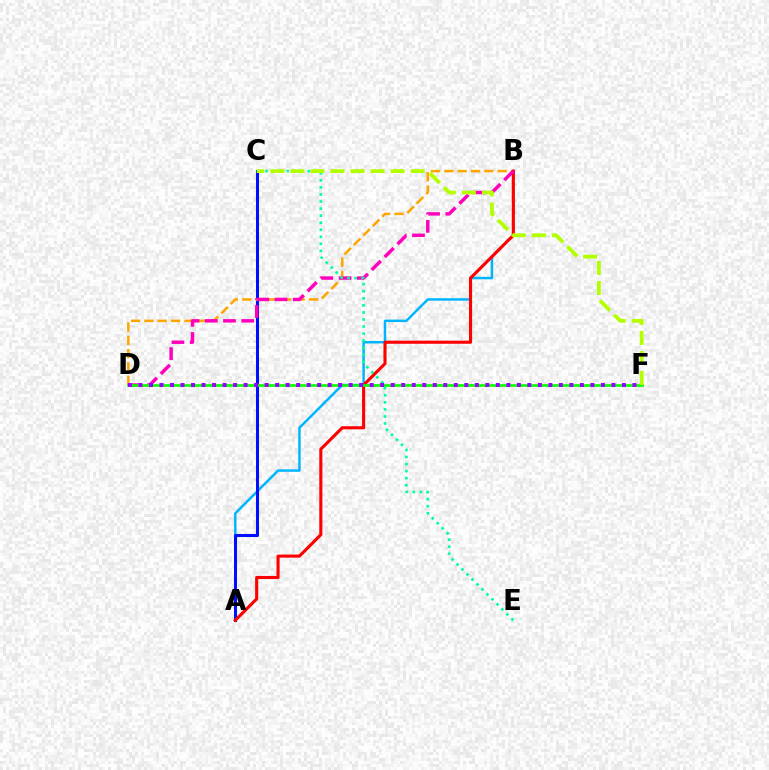{('A', 'B'): [{'color': '#00b5ff', 'line_style': 'solid', 'thickness': 1.78}, {'color': '#ff0000', 'line_style': 'solid', 'thickness': 2.23}], ('A', 'C'): [{'color': '#0010ff', 'line_style': 'solid', 'thickness': 2.19}], ('B', 'D'): [{'color': '#ffa500', 'line_style': 'dashed', 'thickness': 1.81}, {'color': '#ff00bd', 'line_style': 'dashed', 'thickness': 2.48}], ('D', 'F'): [{'color': '#08ff00', 'line_style': 'solid', 'thickness': 1.92}, {'color': '#9b00ff', 'line_style': 'dotted', 'thickness': 2.86}], ('C', 'E'): [{'color': '#00ff9d', 'line_style': 'dotted', 'thickness': 1.92}], ('C', 'F'): [{'color': '#b3ff00', 'line_style': 'dashed', 'thickness': 2.72}]}